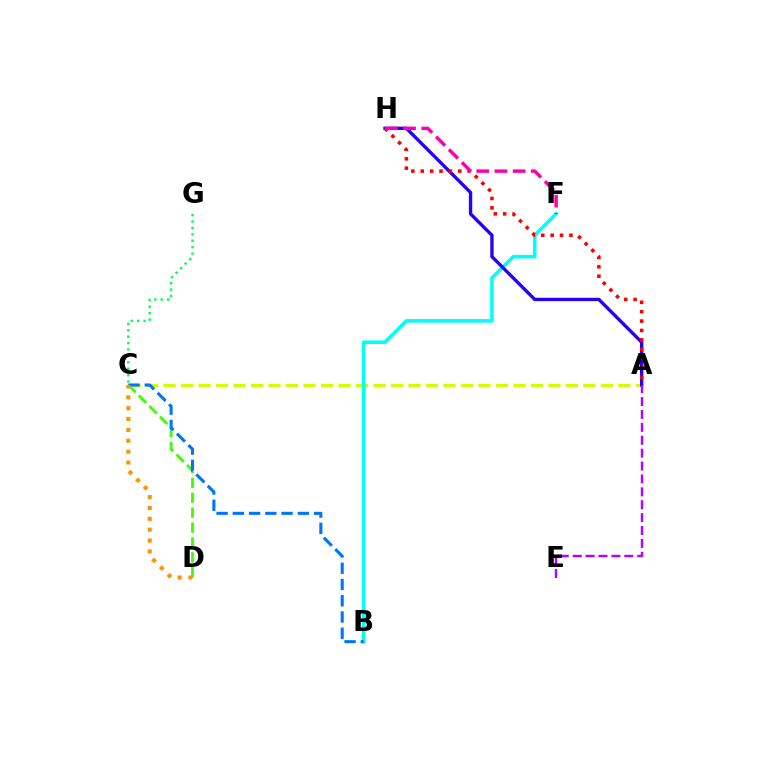{('C', 'D'): [{'color': '#3dff00', 'line_style': 'dashed', 'thickness': 2.02}, {'color': '#ff9400', 'line_style': 'dotted', 'thickness': 2.95}], ('A', 'C'): [{'color': '#d1ff00', 'line_style': 'dashed', 'thickness': 2.38}], ('B', 'F'): [{'color': '#00fff6', 'line_style': 'solid', 'thickness': 2.58}], ('C', 'G'): [{'color': '#00ff5c', 'line_style': 'dotted', 'thickness': 1.74}], ('A', 'H'): [{'color': '#2500ff', 'line_style': 'solid', 'thickness': 2.4}, {'color': '#ff0000', 'line_style': 'dotted', 'thickness': 2.55}], ('B', 'C'): [{'color': '#0074ff', 'line_style': 'dashed', 'thickness': 2.21}], ('A', 'E'): [{'color': '#b900ff', 'line_style': 'dashed', 'thickness': 1.75}], ('F', 'H'): [{'color': '#ff00ac', 'line_style': 'dashed', 'thickness': 2.47}]}